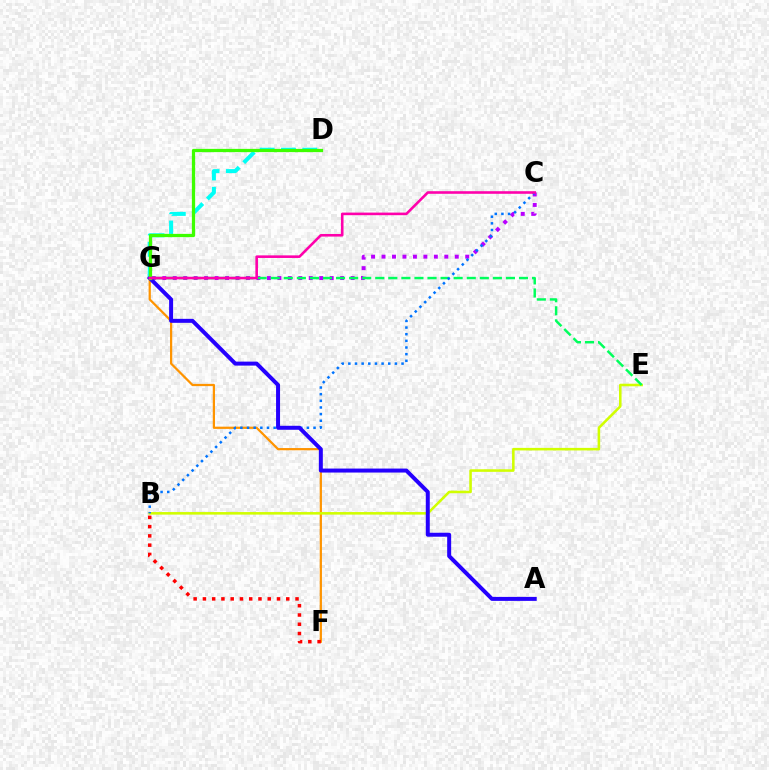{('D', 'G'): [{'color': '#00fff6', 'line_style': 'dashed', 'thickness': 2.9}, {'color': '#3dff00', 'line_style': 'solid', 'thickness': 2.34}], ('C', 'G'): [{'color': '#b900ff', 'line_style': 'dotted', 'thickness': 2.84}, {'color': '#ff00ac', 'line_style': 'solid', 'thickness': 1.87}], ('F', 'G'): [{'color': '#ff9400', 'line_style': 'solid', 'thickness': 1.61}], ('B', 'F'): [{'color': '#ff0000', 'line_style': 'dotted', 'thickness': 2.52}], ('B', 'E'): [{'color': '#d1ff00', 'line_style': 'solid', 'thickness': 1.84}], ('E', 'G'): [{'color': '#00ff5c', 'line_style': 'dashed', 'thickness': 1.78}], ('B', 'C'): [{'color': '#0074ff', 'line_style': 'dotted', 'thickness': 1.81}], ('A', 'G'): [{'color': '#2500ff', 'line_style': 'solid', 'thickness': 2.87}]}